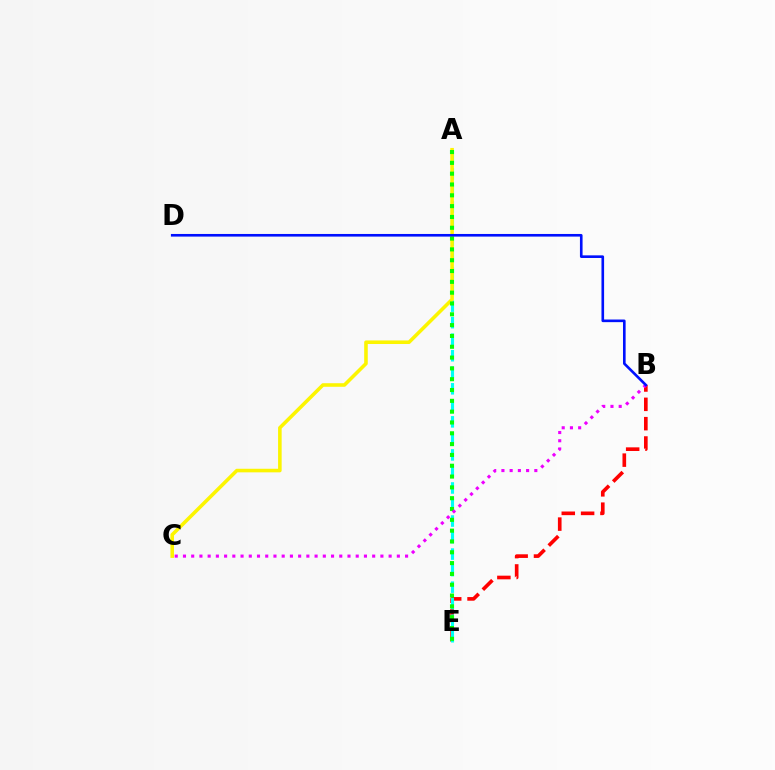{('B', 'E'): [{'color': '#ff0000', 'line_style': 'dashed', 'thickness': 2.63}], ('A', 'E'): [{'color': '#00fff6', 'line_style': 'dashed', 'thickness': 2.25}, {'color': '#08ff00', 'line_style': 'dotted', 'thickness': 2.94}], ('A', 'C'): [{'color': '#fcf500', 'line_style': 'solid', 'thickness': 2.57}], ('B', 'C'): [{'color': '#ee00ff', 'line_style': 'dotted', 'thickness': 2.24}], ('B', 'D'): [{'color': '#0010ff', 'line_style': 'solid', 'thickness': 1.89}]}